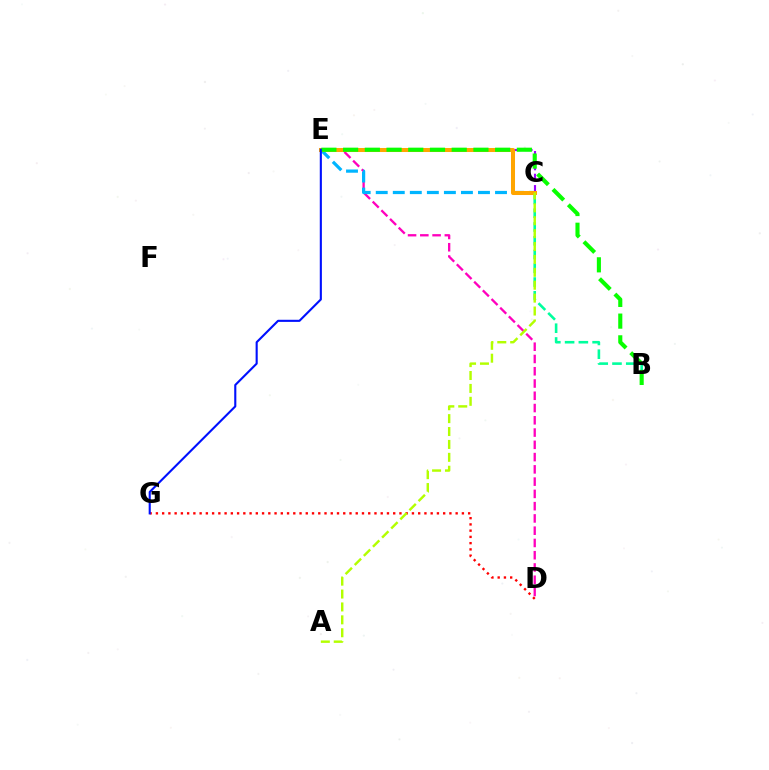{('C', 'E'): [{'color': '#9b00ff', 'line_style': 'dashed', 'thickness': 1.54}, {'color': '#00b5ff', 'line_style': 'dashed', 'thickness': 2.31}, {'color': '#ffa500', 'line_style': 'solid', 'thickness': 2.89}], ('D', 'E'): [{'color': '#ff00bd', 'line_style': 'dashed', 'thickness': 1.67}], ('D', 'G'): [{'color': '#ff0000', 'line_style': 'dotted', 'thickness': 1.7}], ('B', 'C'): [{'color': '#00ff9d', 'line_style': 'dashed', 'thickness': 1.87}], ('A', 'C'): [{'color': '#b3ff00', 'line_style': 'dashed', 'thickness': 1.75}], ('B', 'E'): [{'color': '#08ff00', 'line_style': 'dashed', 'thickness': 2.95}], ('E', 'G'): [{'color': '#0010ff', 'line_style': 'solid', 'thickness': 1.52}]}